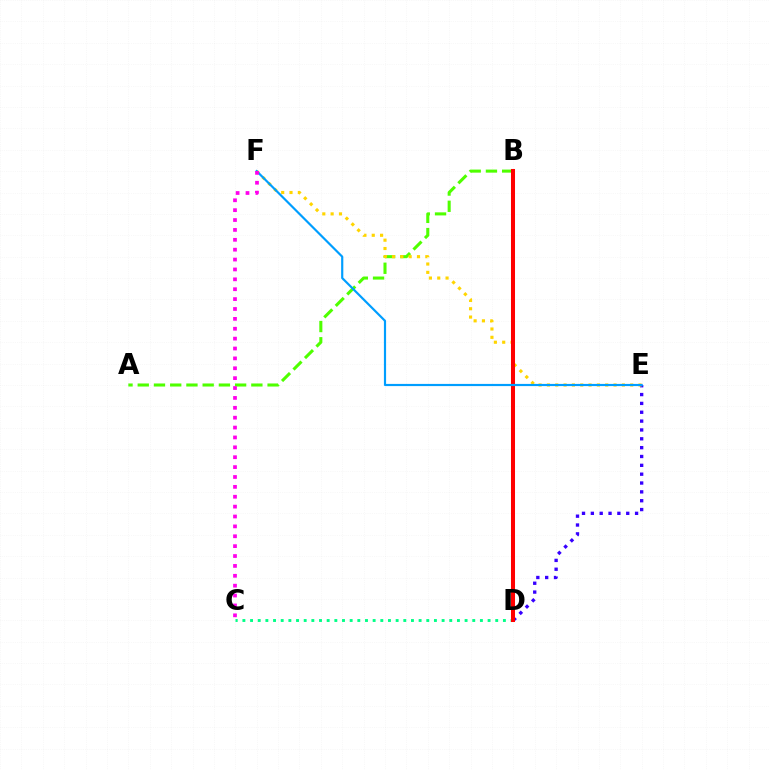{('A', 'B'): [{'color': '#4fff00', 'line_style': 'dashed', 'thickness': 2.2}], ('D', 'E'): [{'color': '#3700ff', 'line_style': 'dotted', 'thickness': 2.4}], ('E', 'F'): [{'color': '#ffd500', 'line_style': 'dotted', 'thickness': 2.26}, {'color': '#009eff', 'line_style': 'solid', 'thickness': 1.57}], ('C', 'D'): [{'color': '#00ff86', 'line_style': 'dotted', 'thickness': 2.08}], ('B', 'D'): [{'color': '#ff0000', 'line_style': 'solid', 'thickness': 2.9}], ('C', 'F'): [{'color': '#ff00ed', 'line_style': 'dotted', 'thickness': 2.68}]}